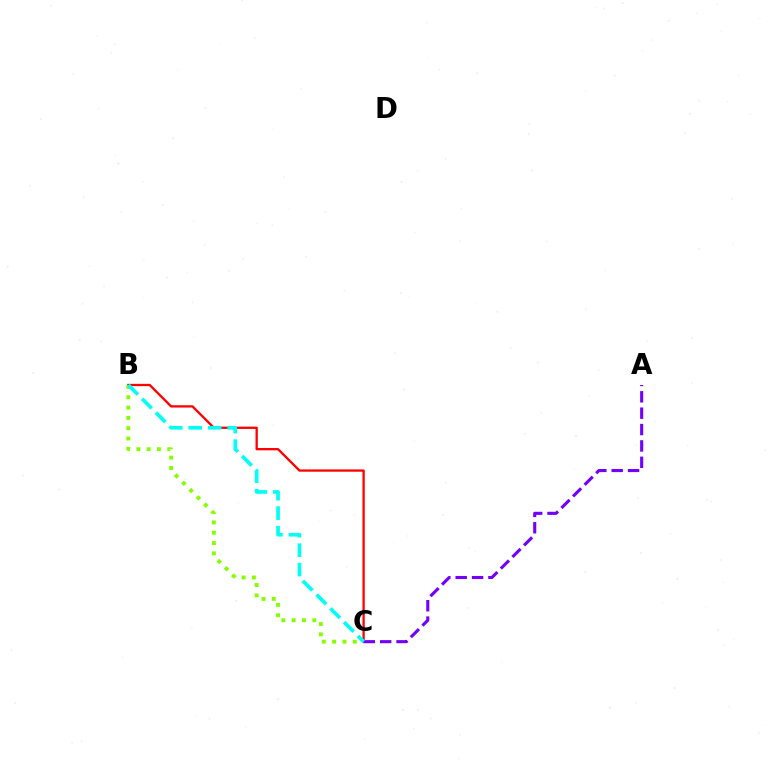{('B', 'C'): [{'color': '#ff0000', 'line_style': 'solid', 'thickness': 1.66}, {'color': '#84ff00', 'line_style': 'dotted', 'thickness': 2.8}, {'color': '#00fff6', 'line_style': 'dashed', 'thickness': 2.64}], ('A', 'C'): [{'color': '#7200ff', 'line_style': 'dashed', 'thickness': 2.22}]}